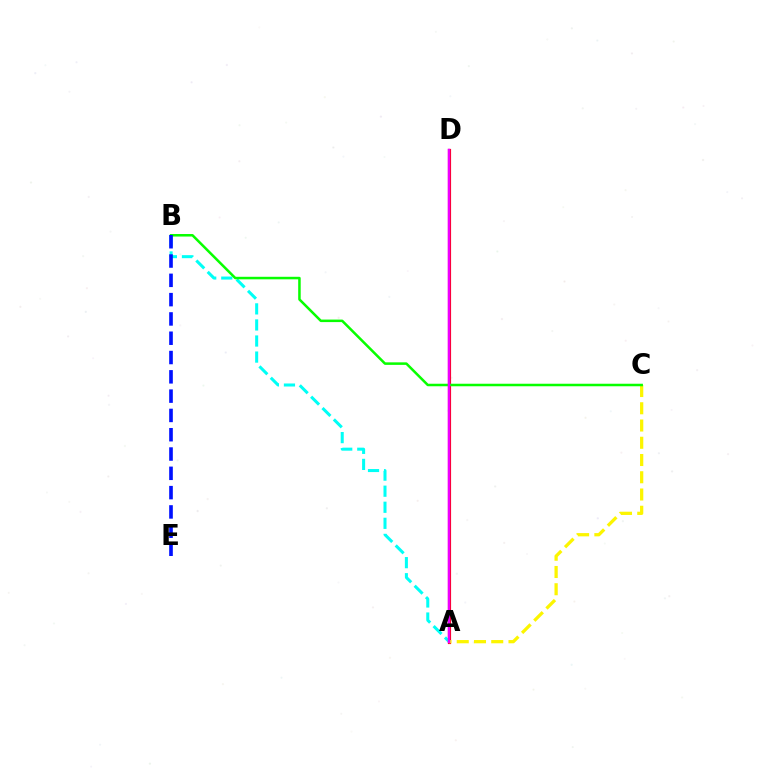{('A', 'D'): [{'color': '#ff0000', 'line_style': 'solid', 'thickness': 2.27}, {'color': '#ee00ff', 'line_style': 'solid', 'thickness': 1.79}], ('A', 'B'): [{'color': '#00fff6', 'line_style': 'dashed', 'thickness': 2.18}], ('A', 'C'): [{'color': '#fcf500', 'line_style': 'dashed', 'thickness': 2.34}], ('B', 'C'): [{'color': '#08ff00', 'line_style': 'solid', 'thickness': 1.82}], ('B', 'E'): [{'color': '#0010ff', 'line_style': 'dashed', 'thickness': 2.62}]}